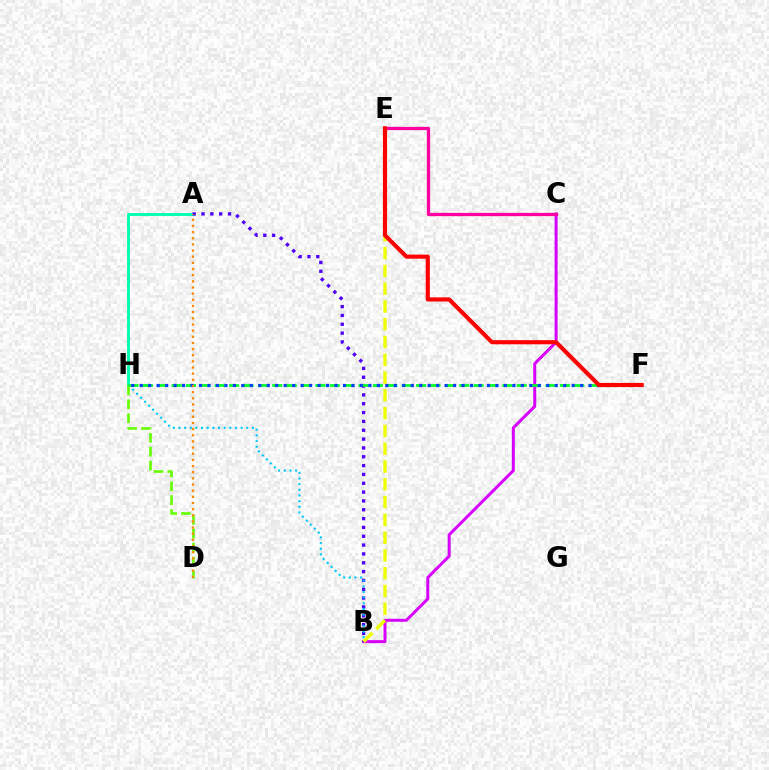{('B', 'C'): [{'color': '#d600ff', 'line_style': 'solid', 'thickness': 2.16}], ('A', 'H'): [{'color': '#00ffaf', 'line_style': 'solid', 'thickness': 2.08}], ('A', 'B'): [{'color': '#4f00ff', 'line_style': 'dotted', 'thickness': 2.4}], ('B', 'H'): [{'color': '#00c7ff', 'line_style': 'dotted', 'thickness': 1.53}], ('B', 'E'): [{'color': '#eeff00', 'line_style': 'dashed', 'thickness': 2.42}], ('C', 'E'): [{'color': '#ff00a0', 'line_style': 'solid', 'thickness': 2.37}], ('D', 'H'): [{'color': '#66ff00', 'line_style': 'dashed', 'thickness': 1.89}], ('F', 'H'): [{'color': '#00ff27', 'line_style': 'dashed', 'thickness': 1.95}, {'color': '#003fff', 'line_style': 'dotted', 'thickness': 2.3}], ('A', 'D'): [{'color': '#ff8800', 'line_style': 'dotted', 'thickness': 1.67}], ('E', 'F'): [{'color': '#ff0000', 'line_style': 'solid', 'thickness': 2.97}]}